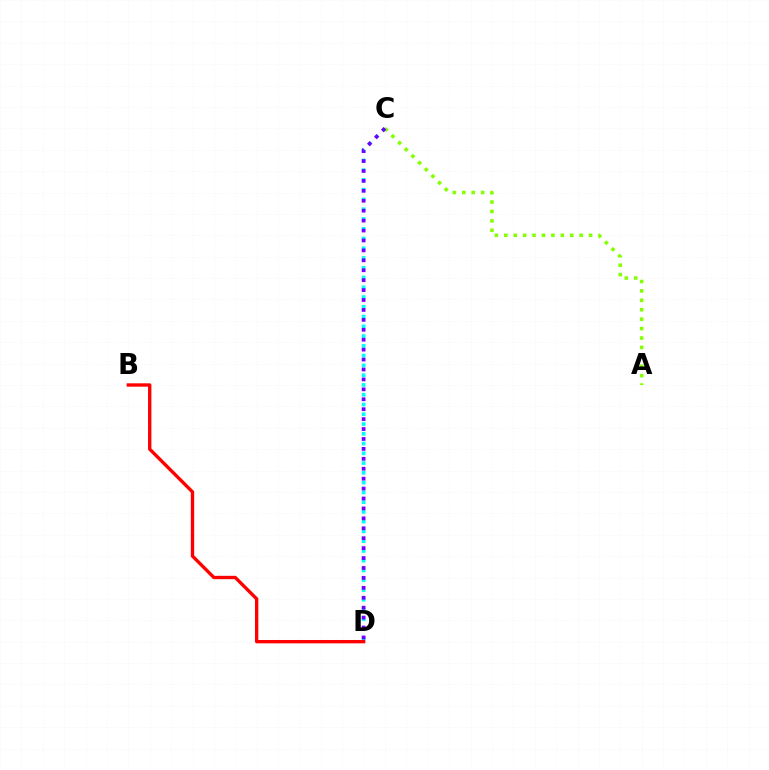{('C', 'D'): [{'color': '#00fff6', 'line_style': 'dotted', 'thickness': 2.65}, {'color': '#7200ff', 'line_style': 'dotted', 'thickness': 2.7}], ('A', 'C'): [{'color': '#84ff00', 'line_style': 'dotted', 'thickness': 2.56}], ('B', 'D'): [{'color': '#ff0000', 'line_style': 'solid', 'thickness': 2.42}]}